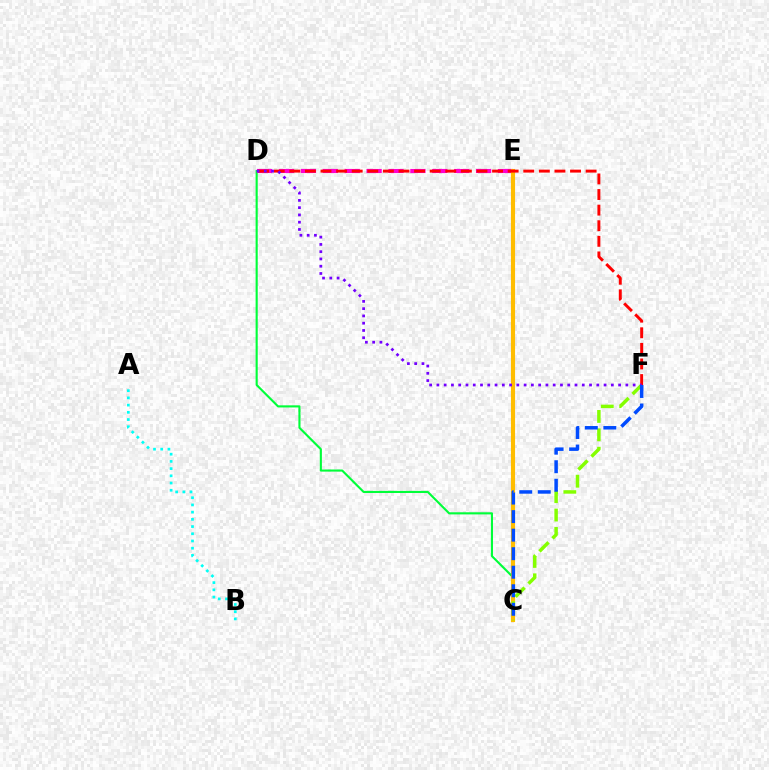{('C', 'D'): [{'color': '#00ff39', 'line_style': 'solid', 'thickness': 1.53}], ('D', 'E'): [{'color': '#ff00cf', 'line_style': 'dashed', 'thickness': 2.97}], ('C', 'E'): [{'color': '#ffbd00', 'line_style': 'solid', 'thickness': 2.97}], ('A', 'B'): [{'color': '#00fff6', 'line_style': 'dotted', 'thickness': 1.96}], ('C', 'F'): [{'color': '#84ff00', 'line_style': 'dashed', 'thickness': 2.5}, {'color': '#004bff', 'line_style': 'dashed', 'thickness': 2.52}], ('D', 'F'): [{'color': '#ff0000', 'line_style': 'dashed', 'thickness': 2.12}, {'color': '#7200ff', 'line_style': 'dotted', 'thickness': 1.97}]}